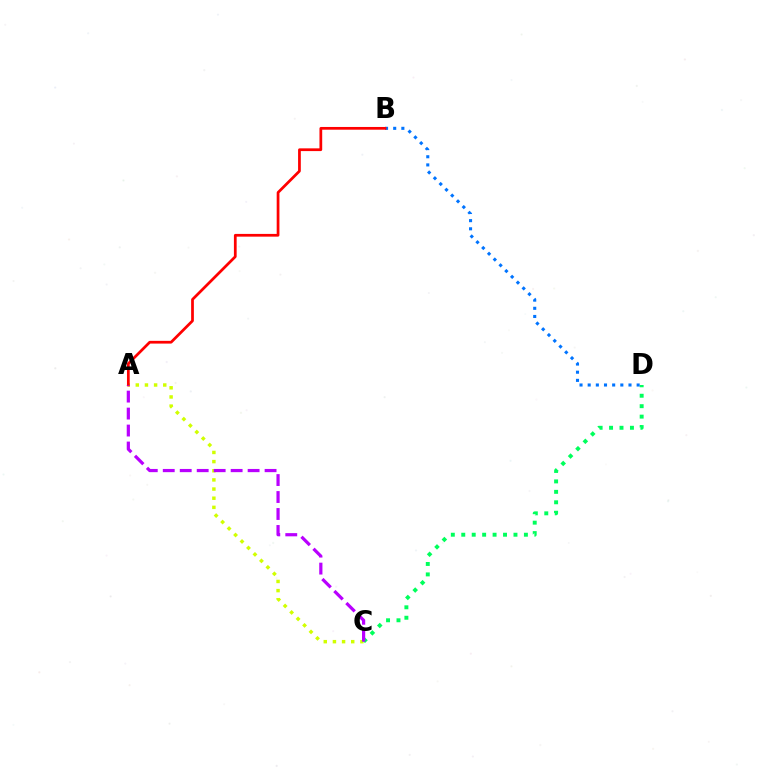{('A', 'C'): [{'color': '#d1ff00', 'line_style': 'dotted', 'thickness': 2.49}, {'color': '#b900ff', 'line_style': 'dashed', 'thickness': 2.31}], ('C', 'D'): [{'color': '#00ff5c', 'line_style': 'dotted', 'thickness': 2.84}], ('B', 'D'): [{'color': '#0074ff', 'line_style': 'dotted', 'thickness': 2.22}], ('A', 'B'): [{'color': '#ff0000', 'line_style': 'solid', 'thickness': 1.97}]}